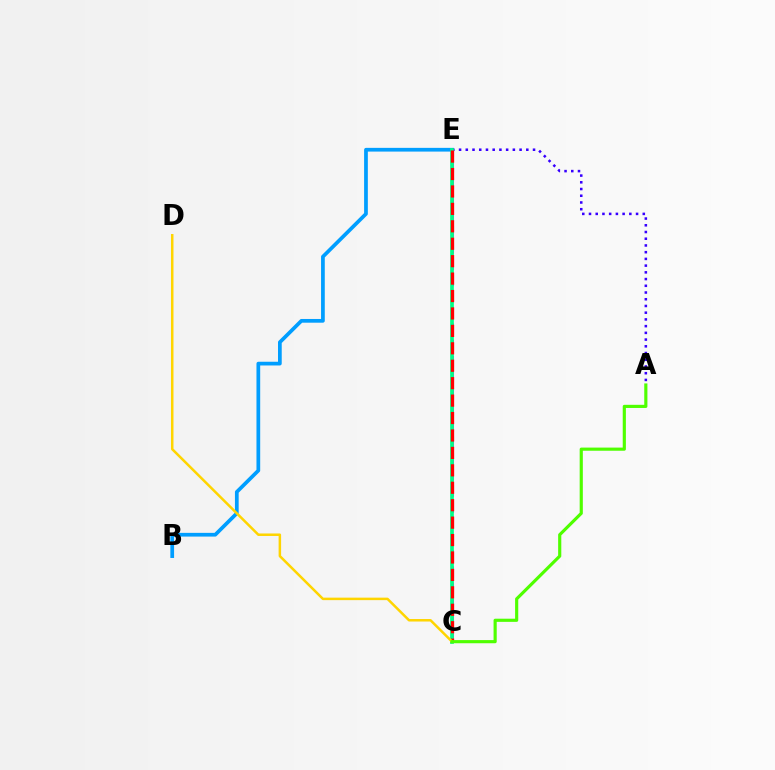{('B', 'E'): [{'color': '#009eff', 'line_style': 'solid', 'thickness': 2.68}], ('C', 'E'): [{'color': '#ff00ed', 'line_style': 'dashed', 'thickness': 2.2}, {'color': '#00ff86', 'line_style': 'solid', 'thickness': 2.66}, {'color': '#ff0000', 'line_style': 'dashed', 'thickness': 2.37}], ('A', 'E'): [{'color': '#3700ff', 'line_style': 'dotted', 'thickness': 1.83}], ('C', 'D'): [{'color': '#ffd500', 'line_style': 'solid', 'thickness': 1.8}], ('A', 'C'): [{'color': '#4fff00', 'line_style': 'solid', 'thickness': 2.27}]}